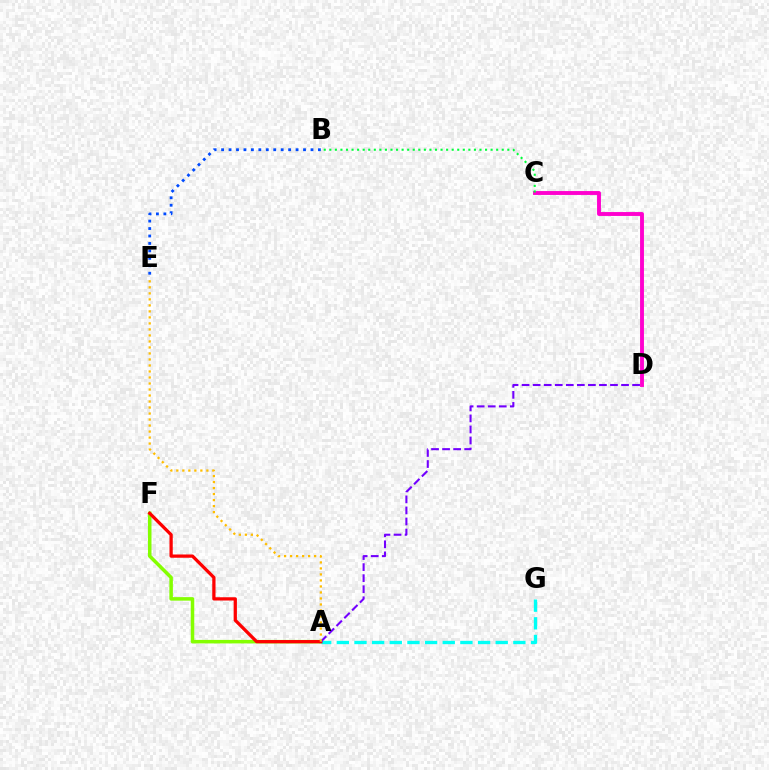{('A', 'F'): [{'color': '#84ff00', 'line_style': 'solid', 'thickness': 2.53}, {'color': '#ff0000', 'line_style': 'solid', 'thickness': 2.35}], ('C', 'D'): [{'color': '#ff00cf', 'line_style': 'solid', 'thickness': 2.8}], ('A', 'G'): [{'color': '#00fff6', 'line_style': 'dashed', 'thickness': 2.4}], ('B', 'C'): [{'color': '#00ff39', 'line_style': 'dotted', 'thickness': 1.51}], ('A', 'D'): [{'color': '#7200ff', 'line_style': 'dashed', 'thickness': 1.5}], ('A', 'E'): [{'color': '#ffbd00', 'line_style': 'dotted', 'thickness': 1.63}], ('B', 'E'): [{'color': '#004bff', 'line_style': 'dotted', 'thickness': 2.02}]}